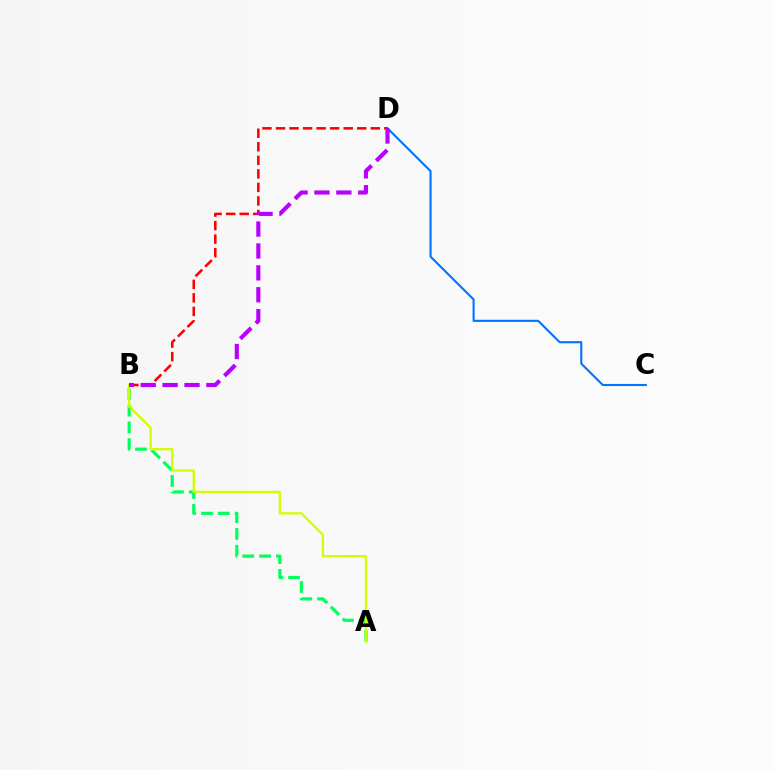{('C', 'D'): [{'color': '#0074ff', 'line_style': 'solid', 'thickness': 1.52}], ('A', 'B'): [{'color': '#00ff5c', 'line_style': 'dashed', 'thickness': 2.28}, {'color': '#d1ff00', 'line_style': 'solid', 'thickness': 1.65}], ('B', 'D'): [{'color': '#ff0000', 'line_style': 'dashed', 'thickness': 1.84}, {'color': '#b900ff', 'line_style': 'dashed', 'thickness': 2.98}]}